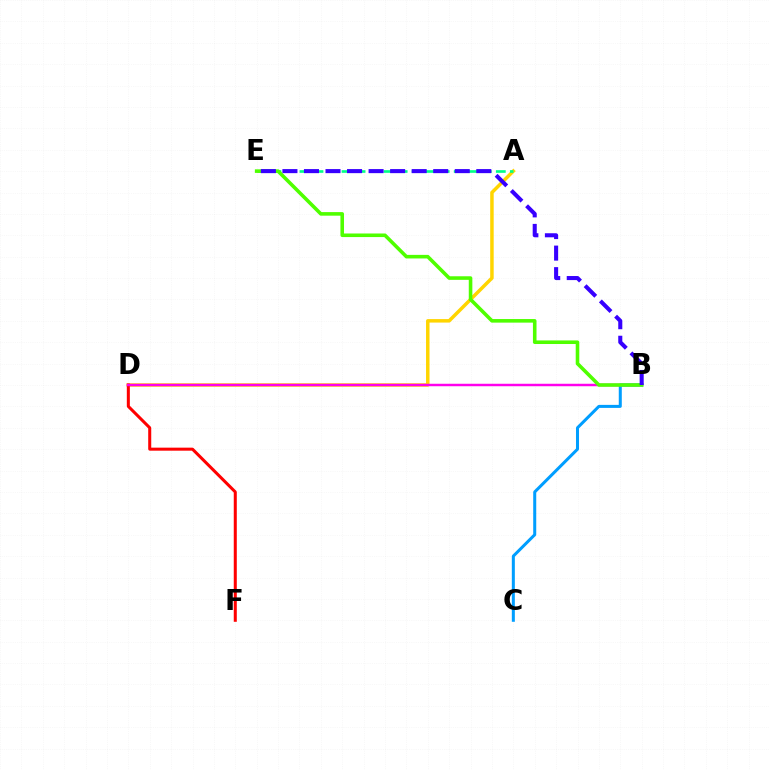{('A', 'D'): [{'color': '#ffd500', 'line_style': 'solid', 'thickness': 2.51}], ('A', 'E'): [{'color': '#00ff86', 'line_style': 'dashed', 'thickness': 1.91}], ('D', 'F'): [{'color': '#ff0000', 'line_style': 'solid', 'thickness': 2.18}], ('B', 'D'): [{'color': '#ff00ed', 'line_style': 'solid', 'thickness': 1.78}], ('B', 'C'): [{'color': '#009eff', 'line_style': 'solid', 'thickness': 2.18}], ('B', 'E'): [{'color': '#4fff00', 'line_style': 'solid', 'thickness': 2.58}, {'color': '#3700ff', 'line_style': 'dashed', 'thickness': 2.93}]}